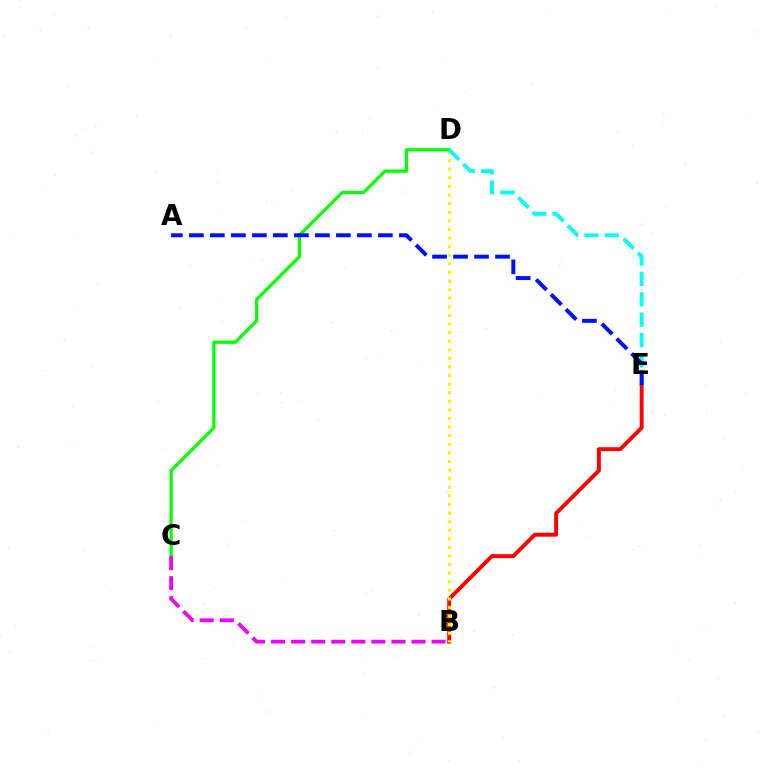{('B', 'E'): [{'color': '#ff0000', 'line_style': 'solid', 'thickness': 2.82}], ('B', 'D'): [{'color': '#fcf500', 'line_style': 'dotted', 'thickness': 2.33}], ('C', 'D'): [{'color': '#08ff00', 'line_style': 'solid', 'thickness': 2.33}], ('B', 'C'): [{'color': '#ee00ff', 'line_style': 'dashed', 'thickness': 2.73}], ('D', 'E'): [{'color': '#00fff6', 'line_style': 'dashed', 'thickness': 2.76}], ('A', 'E'): [{'color': '#0010ff', 'line_style': 'dashed', 'thickness': 2.85}]}